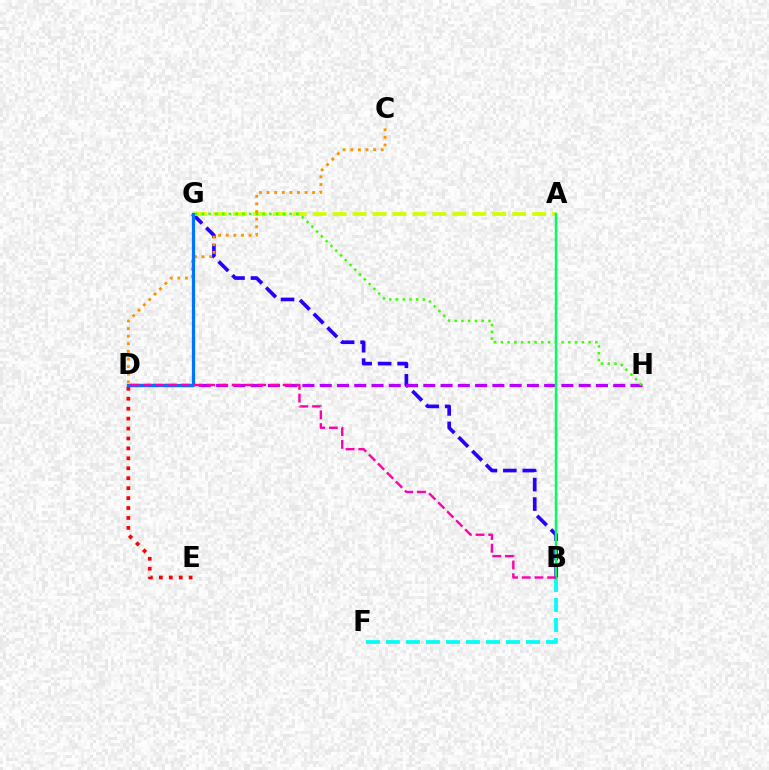{('B', 'G'): [{'color': '#2500ff', 'line_style': 'dashed', 'thickness': 2.64}], ('A', 'G'): [{'color': '#d1ff00', 'line_style': 'dashed', 'thickness': 2.71}], ('D', 'E'): [{'color': '#ff0000', 'line_style': 'dotted', 'thickness': 2.7}], ('C', 'D'): [{'color': '#ff9400', 'line_style': 'dotted', 'thickness': 2.06}], ('D', 'H'): [{'color': '#b900ff', 'line_style': 'dashed', 'thickness': 2.35}], ('D', 'G'): [{'color': '#0074ff', 'line_style': 'solid', 'thickness': 2.35}], ('G', 'H'): [{'color': '#3dff00', 'line_style': 'dotted', 'thickness': 1.83}], ('B', 'F'): [{'color': '#00fff6', 'line_style': 'dashed', 'thickness': 2.72}], ('A', 'B'): [{'color': '#00ff5c', 'line_style': 'solid', 'thickness': 1.76}], ('B', 'D'): [{'color': '#ff00ac', 'line_style': 'dashed', 'thickness': 1.73}]}